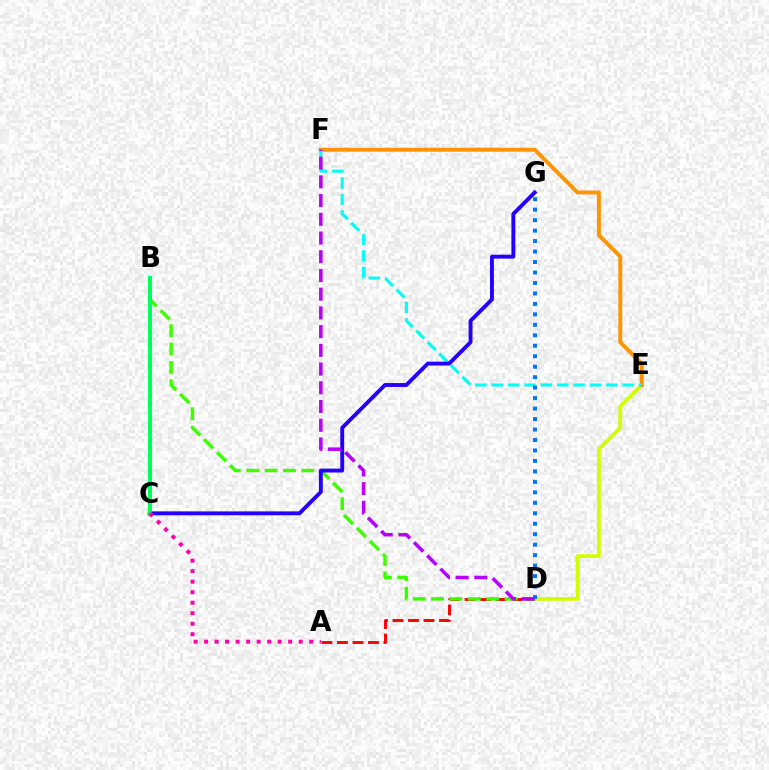{('A', 'D'): [{'color': '#ff0000', 'line_style': 'dashed', 'thickness': 2.11}], ('D', 'E'): [{'color': '#d1ff00', 'line_style': 'solid', 'thickness': 2.72}], ('E', 'F'): [{'color': '#ff9400', 'line_style': 'solid', 'thickness': 2.84}, {'color': '#00fff6', 'line_style': 'dashed', 'thickness': 2.22}], ('B', 'D'): [{'color': '#3dff00', 'line_style': 'dashed', 'thickness': 2.5}], ('C', 'G'): [{'color': '#2500ff', 'line_style': 'solid', 'thickness': 2.8}], ('B', 'C'): [{'color': '#00ff5c', 'line_style': 'solid', 'thickness': 2.93}], ('D', 'G'): [{'color': '#0074ff', 'line_style': 'dotted', 'thickness': 2.84}], ('A', 'C'): [{'color': '#ff00ac', 'line_style': 'dotted', 'thickness': 2.86}], ('D', 'F'): [{'color': '#b900ff', 'line_style': 'dashed', 'thickness': 2.54}]}